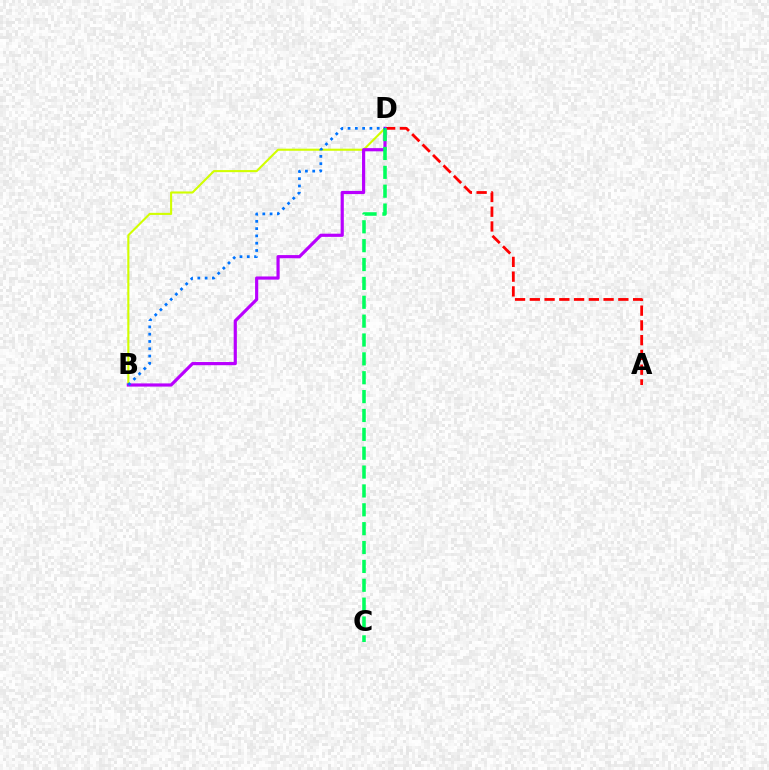{('B', 'D'): [{'color': '#d1ff00', 'line_style': 'solid', 'thickness': 1.51}, {'color': '#b900ff', 'line_style': 'solid', 'thickness': 2.29}, {'color': '#0074ff', 'line_style': 'dotted', 'thickness': 1.98}], ('A', 'D'): [{'color': '#ff0000', 'line_style': 'dashed', 'thickness': 2.0}], ('C', 'D'): [{'color': '#00ff5c', 'line_style': 'dashed', 'thickness': 2.56}]}